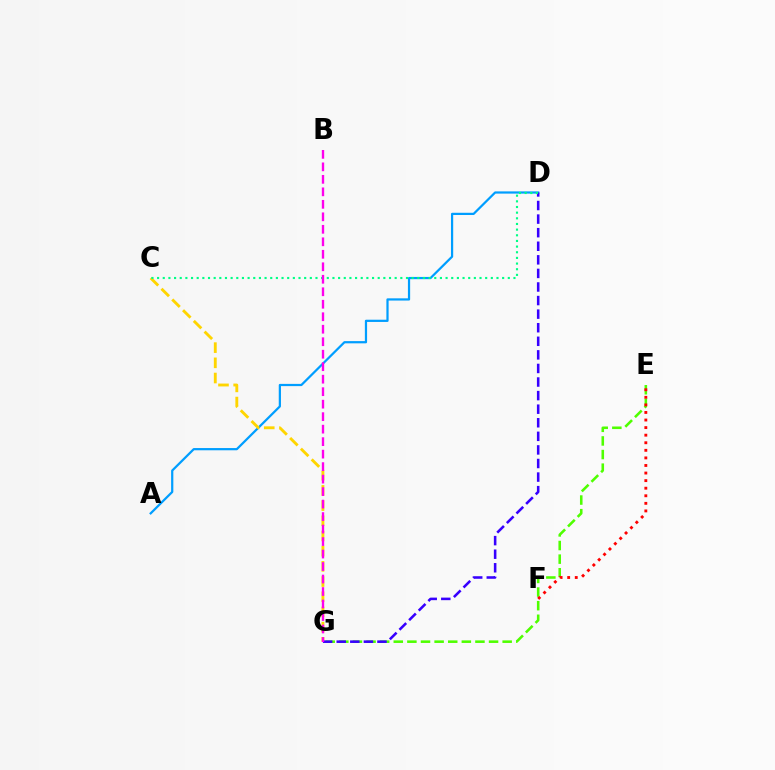{('A', 'D'): [{'color': '#009eff', 'line_style': 'solid', 'thickness': 1.6}], ('C', 'G'): [{'color': '#ffd500', 'line_style': 'dashed', 'thickness': 2.06}], ('E', 'G'): [{'color': '#4fff00', 'line_style': 'dashed', 'thickness': 1.85}], ('D', 'G'): [{'color': '#3700ff', 'line_style': 'dashed', 'thickness': 1.84}], ('E', 'F'): [{'color': '#ff0000', 'line_style': 'dotted', 'thickness': 2.06}], ('C', 'D'): [{'color': '#00ff86', 'line_style': 'dotted', 'thickness': 1.54}], ('B', 'G'): [{'color': '#ff00ed', 'line_style': 'dashed', 'thickness': 1.7}]}